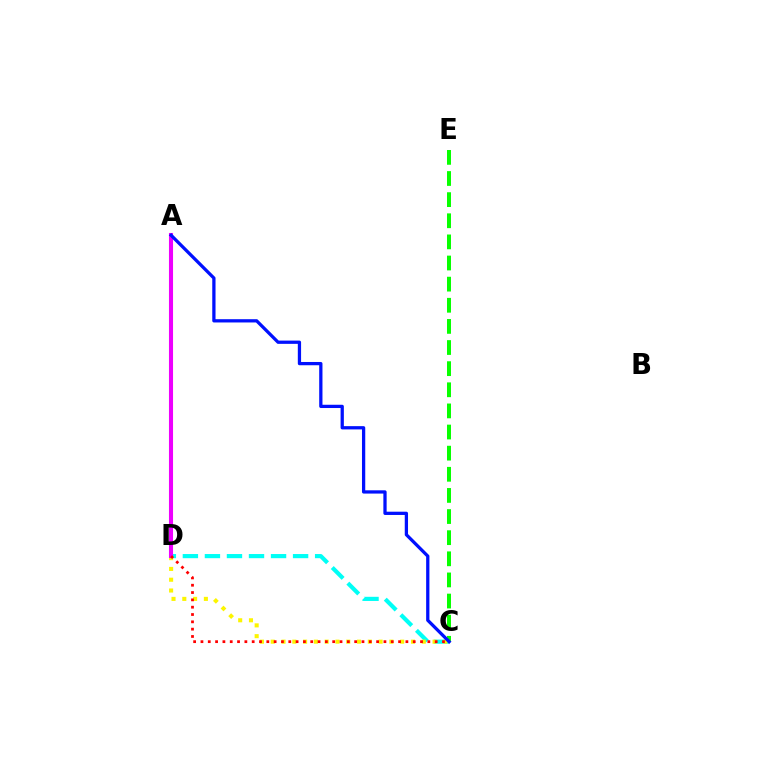{('C', 'D'): [{'color': '#00fff6', 'line_style': 'dashed', 'thickness': 2.99}, {'color': '#fcf500', 'line_style': 'dotted', 'thickness': 2.93}, {'color': '#ff0000', 'line_style': 'dotted', 'thickness': 1.99}], ('C', 'E'): [{'color': '#08ff00', 'line_style': 'dashed', 'thickness': 2.87}], ('A', 'D'): [{'color': '#ee00ff', 'line_style': 'solid', 'thickness': 2.94}], ('A', 'C'): [{'color': '#0010ff', 'line_style': 'solid', 'thickness': 2.35}]}